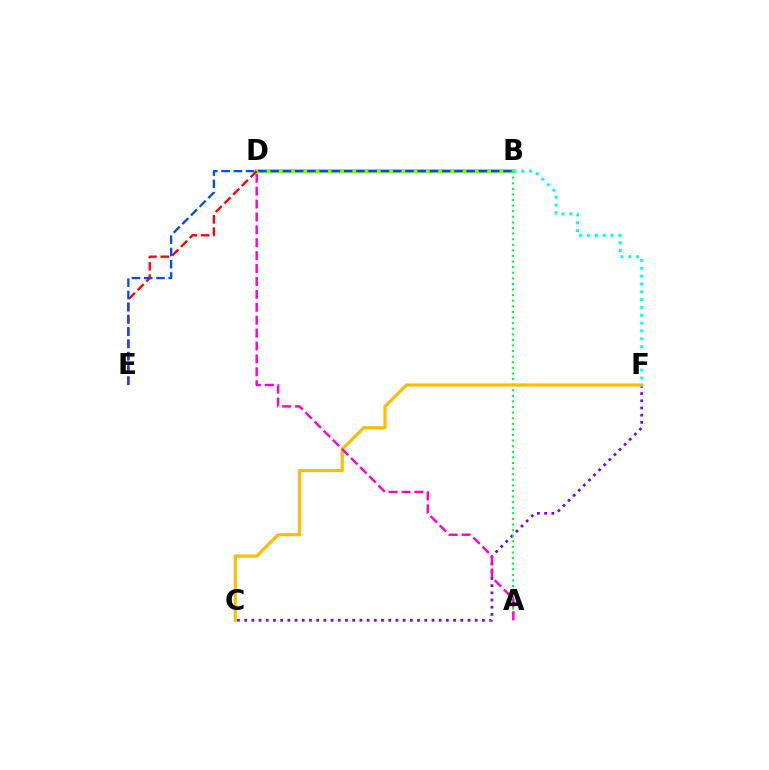{('B', 'D'): [{'color': '#84ff00', 'line_style': 'solid', 'thickness': 2.91}], ('C', 'F'): [{'color': '#7200ff', 'line_style': 'dotted', 'thickness': 1.96}, {'color': '#ffbd00', 'line_style': 'solid', 'thickness': 2.31}], ('D', 'E'): [{'color': '#ff0000', 'line_style': 'dashed', 'thickness': 1.67}], ('B', 'E'): [{'color': '#004bff', 'line_style': 'dashed', 'thickness': 1.66}], ('A', 'B'): [{'color': '#00ff39', 'line_style': 'dotted', 'thickness': 1.52}], ('A', 'D'): [{'color': '#ff00cf', 'line_style': 'dashed', 'thickness': 1.75}], ('B', 'F'): [{'color': '#00fff6', 'line_style': 'dotted', 'thickness': 2.13}]}